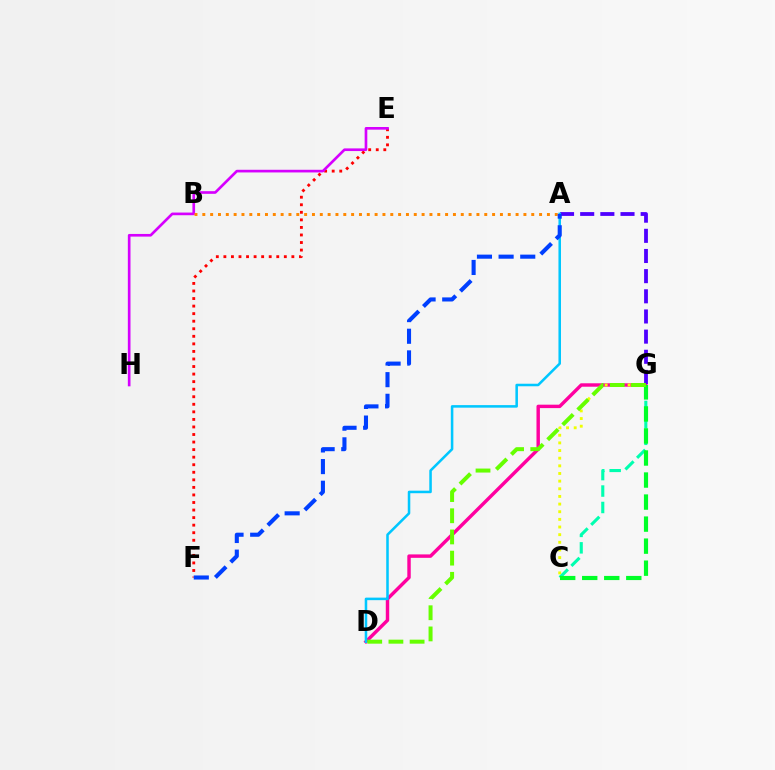{('E', 'F'): [{'color': '#ff0000', 'line_style': 'dotted', 'thickness': 2.05}], ('E', 'H'): [{'color': '#d600ff', 'line_style': 'solid', 'thickness': 1.91}], ('D', 'G'): [{'color': '#ff00a0', 'line_style': 'solid', 'thickness': 2.47}, {'color': '#66ff00', 'line_style': 'dashed', 'thickness': 2.88}], ('A', 'G'): [{'color': '#4f00ff', 'line_style': 'dashed', 'thickness': 2.74}], ('C', 'G'): [{'color': '#eeff00', 'line_style': 'dotted', 'thickness': 2.08}, {'color': '#00ffaf', 'line_style': 'dashed', 'thickness': 2.23}, {'color': '#00ff27', 'line_style': 'dashed', 'thickness': 2.99}], ('A', 'B'): [{'color': '#ff8800', 'line_style': 'dotted', 'thickness': 2.13}], ('A', 'D'): [{'color': '#00c7ff', 'line_style': 'solid', 'thickness': 1.83}], ('A', 'F'): [{'color': '#003fff', 'line_style': 'dashed', 'thickness': 2.94}]}